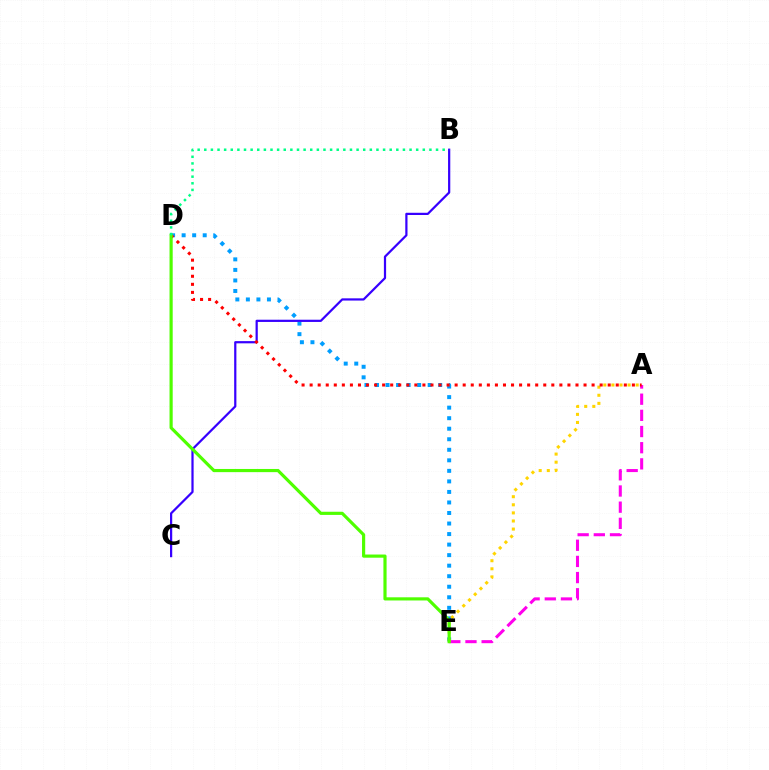{('D', 'E'): [{'color': '#009eff', 'line_style': 'dotted', 'thickness': 2.86}, {'color': '#4fff00', 'line_style': 'solid', 'thickness': 2.28}], ('A', 'E'): [{'color': '#ff00ed', 'line_style': 'dashed', 'thickness': 2.2}, {'color': '#ffd500', 'line_style': 'dotted', 'thickness': 2.2}], ('B', 'C'): [{'color': '#3700ff', 'line_style': 'solid', 'thickness': 1.6}], ('A', 'D'): [{'color': '#ff0000', 'line_style': 'dotted', 'thickness': 2.19}], ('B', 'D'): [{'color': '#00ff86', 'line_style': 'dotted', 'thickness': 1.8}]}